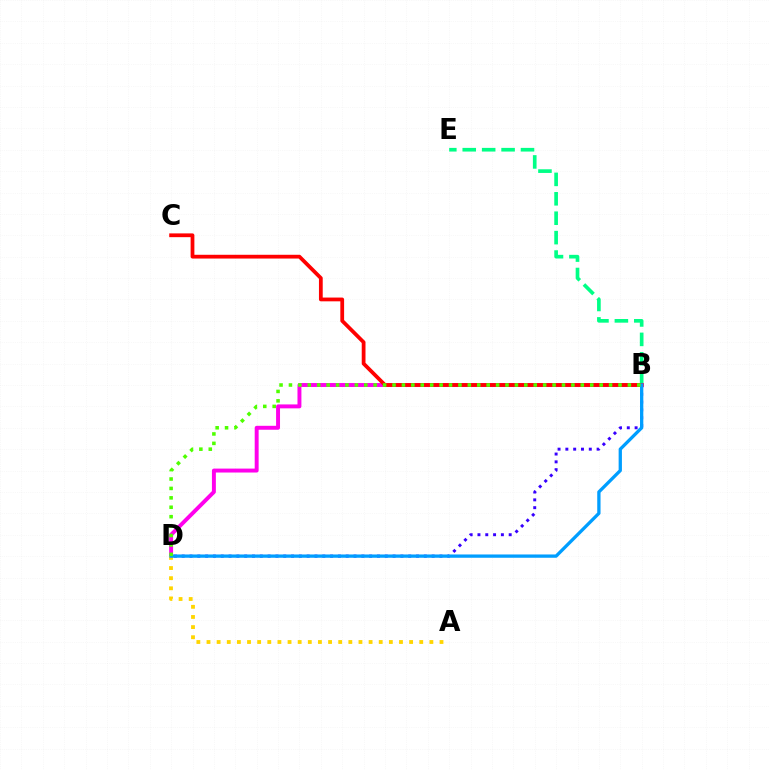{('B', 'E'): [{'color': '#00ff86', 'line_style': 'dashed', 'thickness': 2.64}], ('B', 'D'): [{'color': '#ff00ed', 'line_style': 'solid', 'thickness': 2.83}, {'color': '#3700ff', 'line_style': 'dotted', 'thickness': 2.12}, {'color': '#009eff', 'line_style': 'solid', 'thickness': 2.37}, {'color': '#4fff00', 'line_style': 'dotted', 'thickness': 2.56}], ('A', 'D'): [{'color': '#ffd500', 'line_style': 'dotted', 'thickness': 2.75}], ('B', 'C'): [{'color': '#ff0000', 'line_style': 'solid', 'thickness': 2.71}]}